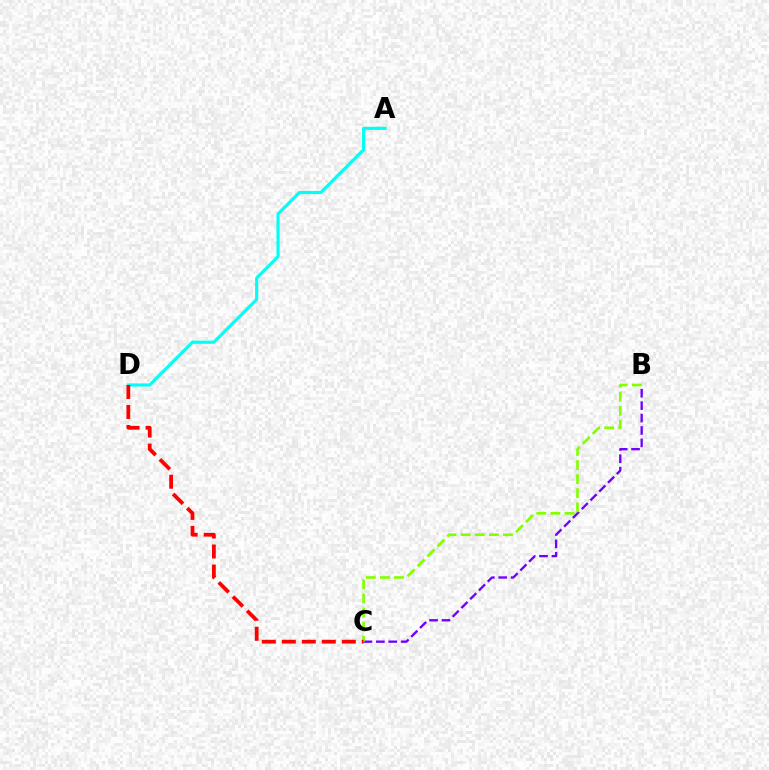{('B', 'C'): [{'color': '#7200ff', 'line_style': 'dashed', 'thickness': 1.69}, {'color': '#84ff00', 'line_style': 'dashed', 'thickness': 1.91}], ('A', 'D'): [{'color': '#00fff6', 'line_style': 'solid', 'thickness': 2.28}], ('C', 'D'): [{'color': '#ff0000', 'line_style': 'dashed', 'thickness': 2.72}]}